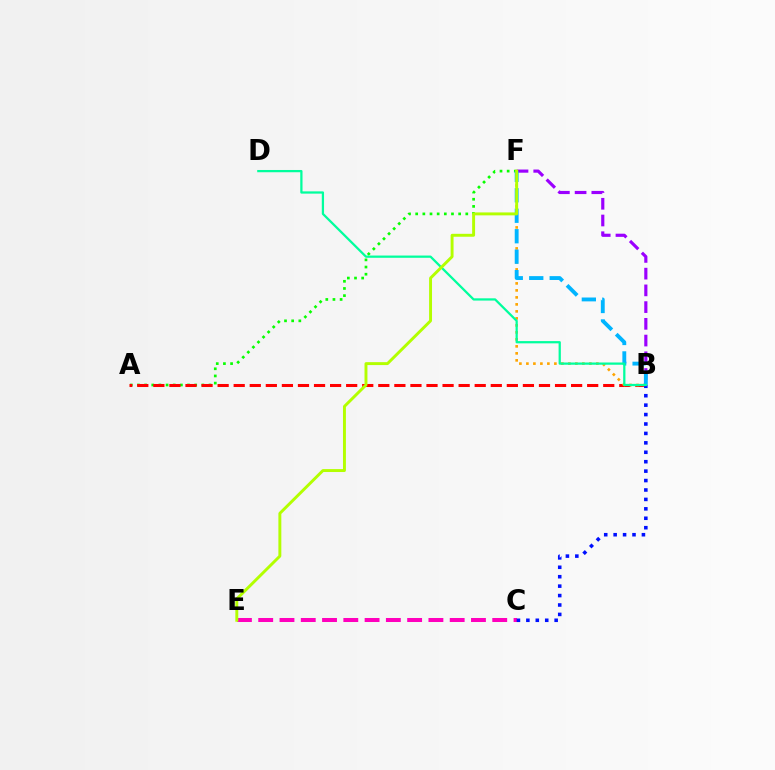{('C', 'E'): [{'color': '#ff00bd', 'line_style': 'dashed', 'thickness': 2.89}], ('A', 'F'): [{'color': '#08ff00', 'line_style': 'dotted', 'thickness': 1.94}], ('A', 'B'): [{'color': '#ff0000', 'line_style': 'dashed', 'thickness': 2.18}], ('B', 'F'): [{'color': '#ffa500', 'line_style': 'dotted', 'thickness': 1.9}, {'color': '#9b00ff', 'line_style': 'dashed', 'thickness': 2.27}, {'color': '#00b5ff', 'line_style': 'dashed', 'thickness': 2.78}], ('B', 'C'): [{'color': '#0010ff', 'line_style': 'dotted', 'thickness': 2.56}], ('B', 'D'): [{'color': '#00ff9d', 'line_style': 'solid', 'thickness': 1.62}], ('E', 'F'): [{'color': '#b3ff00', 'line_style': 'solid', 'thickness': 2.11}]}